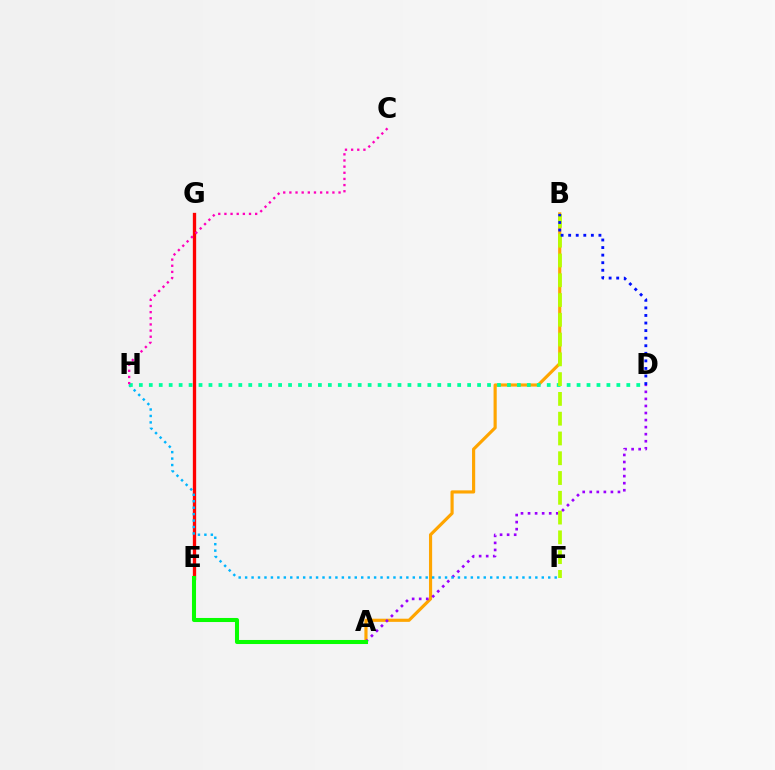{('E', 'G'): [{'color': '#ff0000', 'line_style': 'solid', 'thickness': 2.39}], ('A', 'B'): [{'color': '#ffa500', 'line_style': 'solid', 'thickness': 2.27}], ('A', 'D'): [{'color': '#9b00ff', 'line_style': 'dotted', 'thickness': 1.92}], ('A', 'E'): [{'color': '#08ff00', 'line_style': 'solid', 'thickness': 2.92}], ('F', 'H'): [{'color': '#00b5ff', 'line_style': 'dotted', 'thickness': 1.75}], ('D', 'H'): [{'color': '#00ff9d', 'line_style': 'dotted', 'thickness': 2.7}], ('B', 'F'): [{'color': '#b3ff00', 'line_style': 'dashed', 'thickness': 2.69}], ('C', 'H'): [{'color': '#ff00bd', 'line_style': 'dotted', 'thickness': 1.67}], ('B', 'D'): [{'color': '#0010ff', 'line_style': 'dotted', 'thickness': 2.06}]}